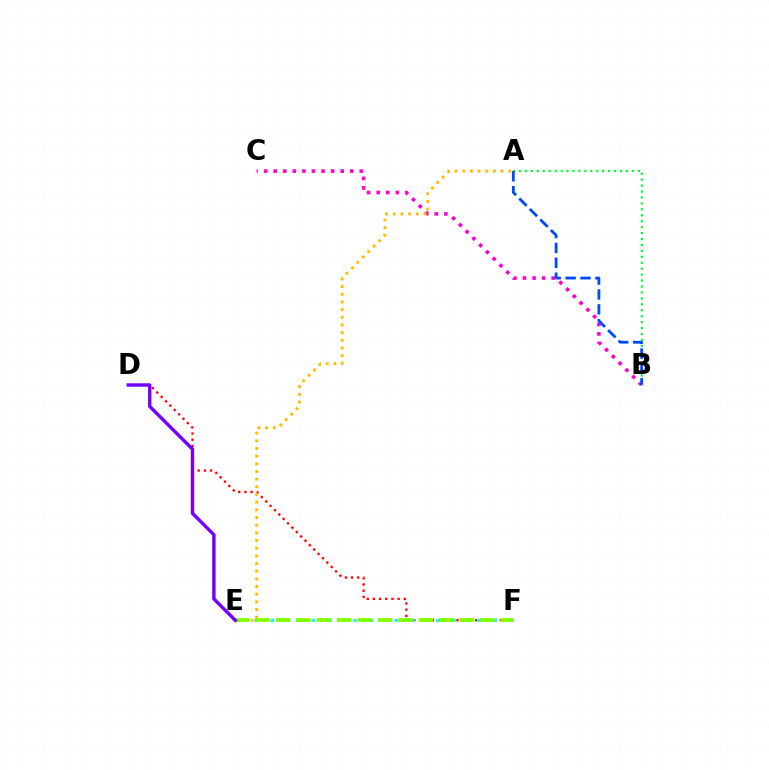{('B', 'C'): [{'color': '#ff00cf', 'line_style': 'dotted', 'thickness': 2.6}], ('D', 'F'): [{'color': '#ff0000', 'line_style': 'dotted', 'thickness': 1.68}], ('E', 'F'): [{'color': '#00fff6', 'line_style': 'dotted', 'thickness': 2.24}, {'color': '#84ff00', 'line_style': 'dashed', 'thickness': 2.77}], ('A', 'B'): [{'color': '#00ff39', 'line_style': 'dotted', 'thickness': 1.61}, {'color': '#004bff', 'line_style': 'dashed', 'thickness': 2.02}], ('A', 'E'): [{'color': '#ffbd00', 'line_style': 'dotted', 'thickness': 2.08}], ('D', 'E'): [{'color': '#7200ff', 'line_style': 'solid', 'thickness': 2.45}]}